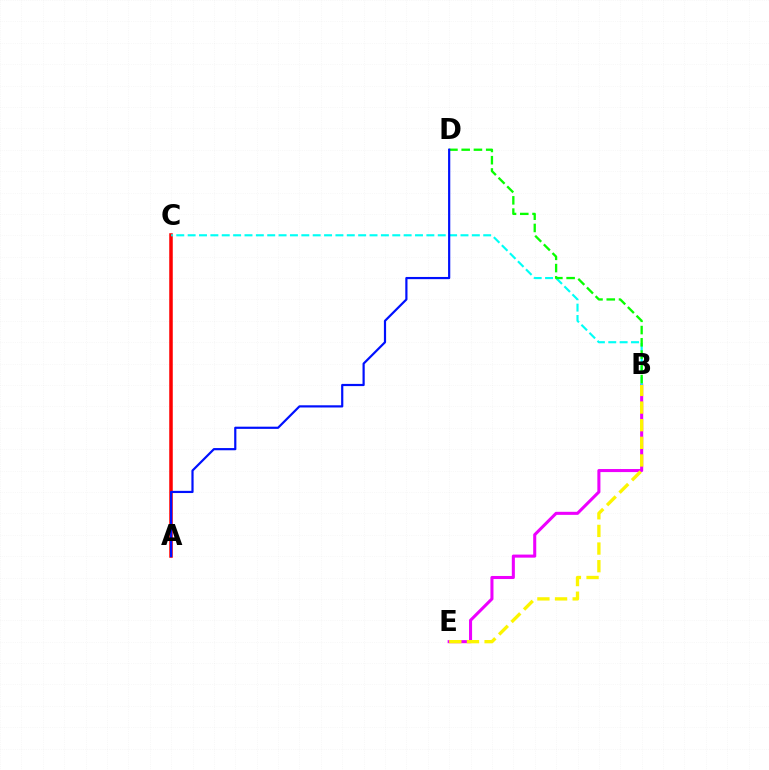{('A', 'C'): [{'color': '#ff0000', 'line_style': 'solid', 'thickness': 2.54}], ('B', 'E'): [{'color': '#ee00ff', 'line_style': 'solid', 'thickness': 2.2}, {'color': '#fcf500', 'line_style': 'dashed', 'thickness': 2.4}], ('B', 'C'): [{'color': '#00fff6', 'line_style': 'dashed', 'thickness': 1.54}], ('B', 'D'): [{'color': '#08ff00', 'line_style': 'dashed', 'thickness': 1.66}], ('A', 'D'): [{'color': '#0010ff', 'line_style': 'solid', 'thickness': 1.58}]}